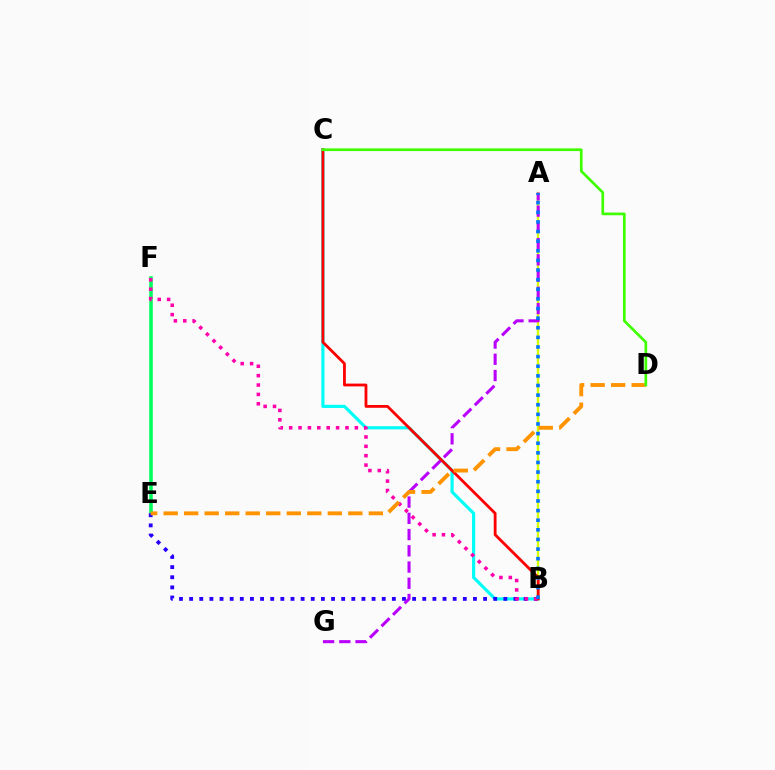{('B', 'C'): [{'color': '#00fff6', 'line_style': 'solid', 'thickness': 2.28}, {'color': '#ff0000', 'line_style': 'solid', 'thickness': 2.02}], ('E', 'F'): [{'color': '#00ff5c', 'line_style': 'solid', 'thickness': 2.56}], ('B', 'E'): [{'color': '#2500ff', 'line_style': 'dotted', 'thickness': 2.75}], ('A', 'B'): [{'color': '#d1ff00', 'line_style': 'solid', 'thickness': 1.7}, {'color': '#0074ff', 'line_style': 'dotted', 'thickness': 2.61}], ('A', 'G'): [{'color': '#b900ff', 'line_style': 'dashed', 'thickness': 2.21}], ('B', 'F'): [{'color': '#ff00ac', 'line_style': 'dotted', 'thickness': 2.55}], ('D', 'E'): [{'color': '#ff9400', 'line_style': 'dashed', 'thickness': 2.79}], ('C', 'D'): [{'color': '#3dff00', 'line_style': 'solid', 'thickness': 1.94}]}